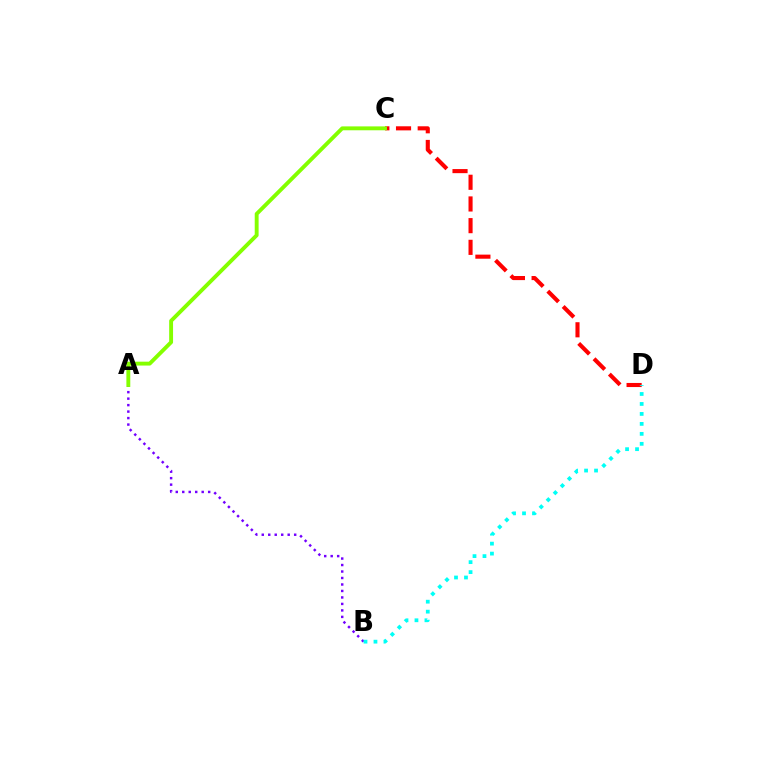{('C', 'D'): [{'color': '#ff0000', 'line_style': 'dashed', 'thickness': 2.95}], ('A', 'B'): [{'color': '#7200ff', 'line_style': 'dotted', 'thickness': 1.76}], ('B', 'D'): [{'color': '#00fff6', 'line_style': 'dotted', 'thickness': 2.71}], ('A', 'C'): [{'color': '#84ff00', 'line_style': 'solid', 'thickness': 2.8}]}